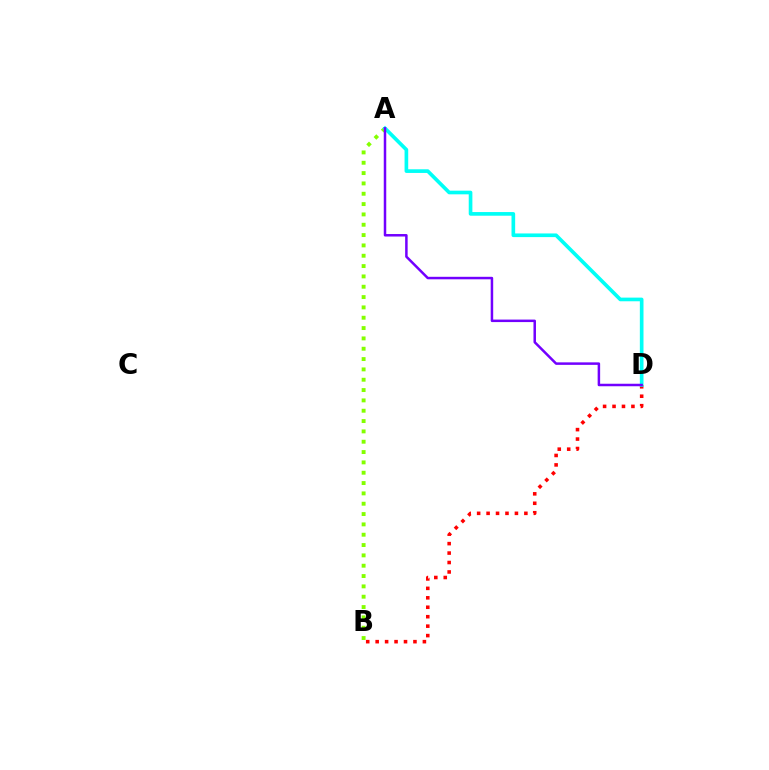{('A', 'B'): [{'color': '#84ff00', 'line_style': 'dotted', 'thickness': 2.81}], ('B', 'D'): [{'color': '#ff0000', 'line_style': 'dotted', 'thickness': 2.57}], ('A', 'D'): [{'color': '#00fff6', 'line_style': 'solid', 'thickness': 2.63}, {'color': '#7200ff', 'line_style': 'solid', 'thickness': 1.8}]}